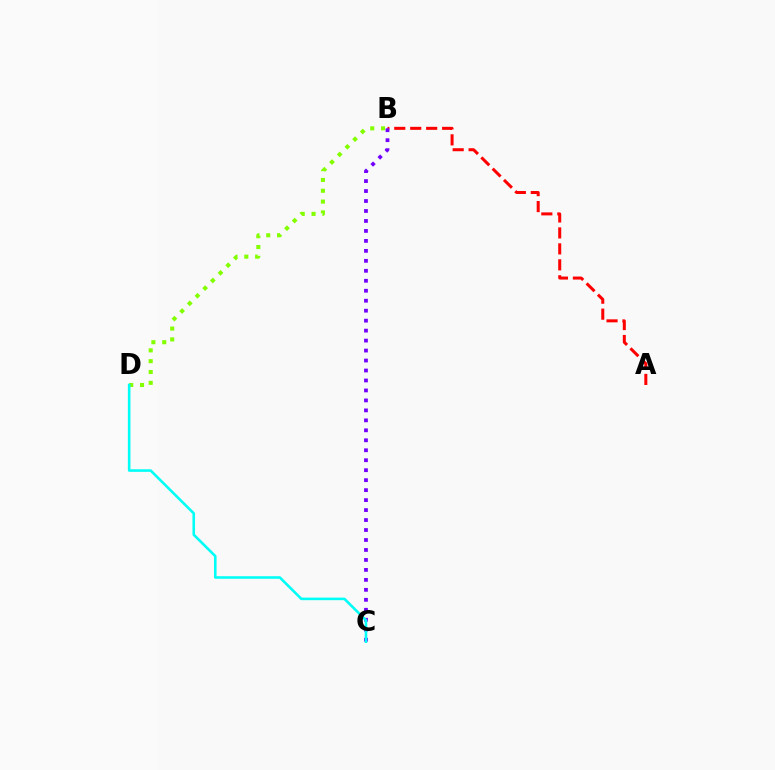{('B', 'D'): [{'color': '#84ff00', 'line_style': 'dotted', 'thickness': 2.94}], ('A', 'B'): [{'color': '#ff0000', 'line_style': 'dashed', 'thickness': 2.17}], ('B', 'C'): [{'color': '#7200ff', 'line_style': 'dotted', 'thickness': 2.71}], ('C', 'D'): [{'color': '#00fff6', 'line_style': 'solid', 'thickness': 1.86}]}